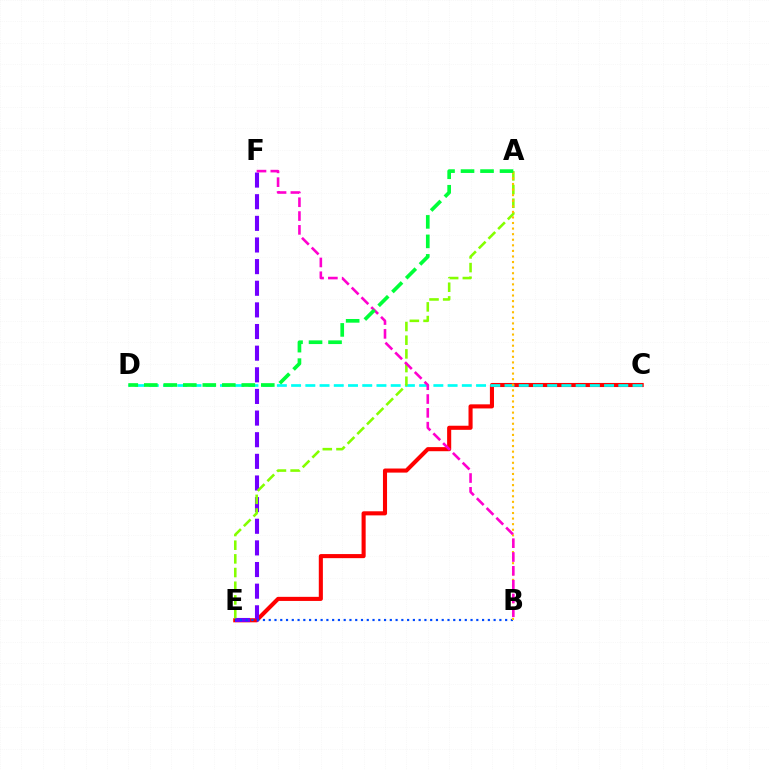{('C', 'E'): [{'color': '#ff0000', 'line_style': 'solid', 'thickness': 2.94}], ('C', 'D'): [{'color': '#00fff6', 'line_style': 'dashed', 'thickness': 1.93}], ('E', 'F'): [{'color': '#7200ff', 'line_style': 'dashed', 'thickness': 2.94}], ('A', 'E'): [{'color': '#84ff00', 'line_style': 'dashed', 'thickness': 1.86}], ('B', 'E'): [{'color': '#004bff', 'line_style': 'dotted', 'thickness': 1.57}], ('A', 'B'): [{'color': '#ffbd00', 'line_style': 'dotted', 'thickness': 1.52}], ('B', 'F'): [{'color': '#ff00cf', 'line_style': 'dashed', 'thickness': 1.88}], ('A', 'D'): [{'color': '#00ff39', 'line_style': 'dashed', 'thickness': 2.65}]}